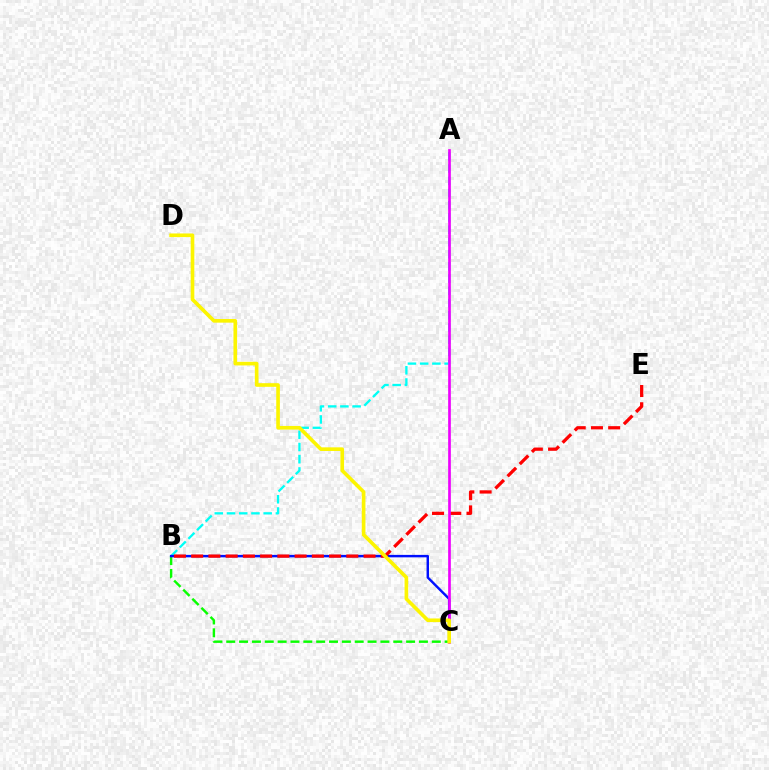{('A', 'B'): [{'color': '#00fff6', 'line_style': 'dashed', 'thickness': 1.66}], ('B', 'C'): [{'color': '#08ff00', 'line_style': 'dashed', 'thickness': 1.75}, {'color': '#0010ff', 'line_style': 'solid', 'thickness': 1.76}], ('B', 'E'): [{'color': '#ff0000', 'line_style': 'dashed', 'thickness': 2.34}], ('A', 'C'): [{'color': '#ee00ff', 'line_style': 'solid', 'thickness': 1.93}], ('C', 'D'): [{'color': '#fcf500', 'line_style': 'solid', 'thickness': 2.62}]}